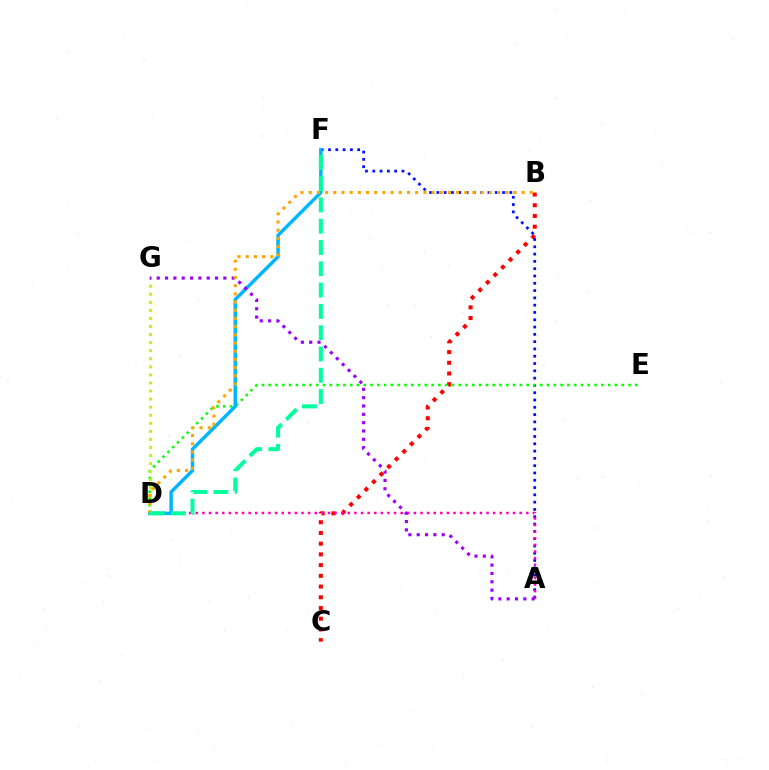{('B', 'C'): [{'color': '#ff0000', 'line_style': 'dotted', 'thickness': 2.91}], ('A', 'F'): [{'color': '#0010ff', 'line_style': 'dotted', 'thickness': 1.98}], ('A', 'D'): [{'color': '#ff00bd', 'line_style': 'dotted', 'thickness': 1.8}], ('D', 'E'): [{'color': '#08ff00', 'line_style': 'dotted', 'thickness': 1.84}], ('D', 'F'): [{'color': '#00b5ff', 'line_style': 'solid', 'thickness': 2.5}, {'color': '#00ff9d', 'line_style': 'dashed', 'thickness': 2.89}], ('D', 'G'): [{'color': '#b3ff00', 'line_style': 'dotted', 'thickness': 2.19}], ('A', 'G'): [{'color': '#9b00ff', 'line_style': 'dotted', 'thickness': 2.26}], ('B', 'D'): [{'color': '#ffa500', 'line_style': 'dotted', 'thickness': 2.22}]}